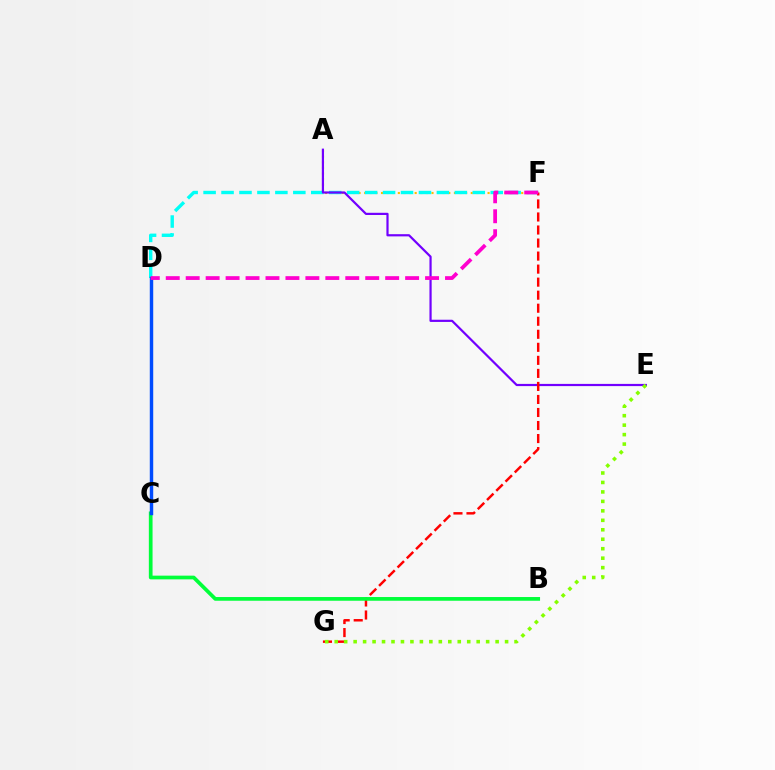{('A', 'F'): [{'color': '#ffbd00', 'line_style': 'dotted', 'thickness': 1.52}], ('D', 'F'): [{'color': '#00fff6', 'line_style': 'dashed', 'thickness': 2.44}, {'color': '#ff00cf', 'line_style': 'dashed', 'thickness': 2.71}], ('A', 'E'): [{'color': '#7200ff', 'line_style': 'solid', 'thickness': 1.58}], ('F', 'G'): [{'color': '#ff0000', 'line_style': 'dashed', 'thickness': 1.77}], ('B', 'C'): [{'color': '#00ff39', 'line_style': 'solid', 'thickness': 2.67}], ('E', 'G'): [{'color': '#84ff00', 'line_style': 'dotted', 'thickness': 2.57}], ('C', 'D'): [{'color': '#004bff', 'line_style': 'solid', 'thickness': 2.47}]}